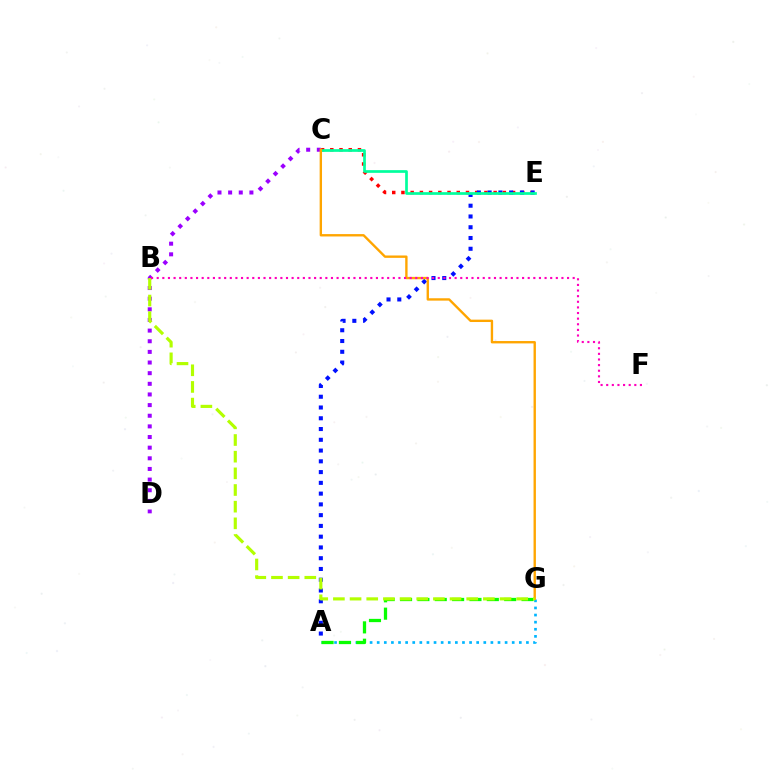{('C', 'E'): [{'color': '#ff0000', 'line_style': 'dotted', 'thickness': 2.5}, {'color': '#00ff9d', 'line_style': 'solid', 'thickness': 1.94}], ('C', 'D'): [{'color': '#9b00ff', 'line_style': 'dotted', 'thickness': 2.89}], ('A', 'E'): [{'color': '#0010ff', 'line_style': 'dotted', 'thickness': 2.92}], ('A', 'G'): [{'color': '#00b5ff', 'line_style': 'dotted', 'thickness': 1.93}, {'color': '#08ff00', 'line_style': 'dashed', 'thickness': 2.36}], ('C', 'G'): [{'color': '#ffa500', 'line_style': 'solid', 'thickness': 1.71}], ('B', 'G'): [{'color': '#b3ff00', 'line_style': 'dashed', 'thickness': 2.26}], ('B', 'F'): [{'color': '#ff00bd', 'line_style': 'dotted', 'thickness': 1.53}]}